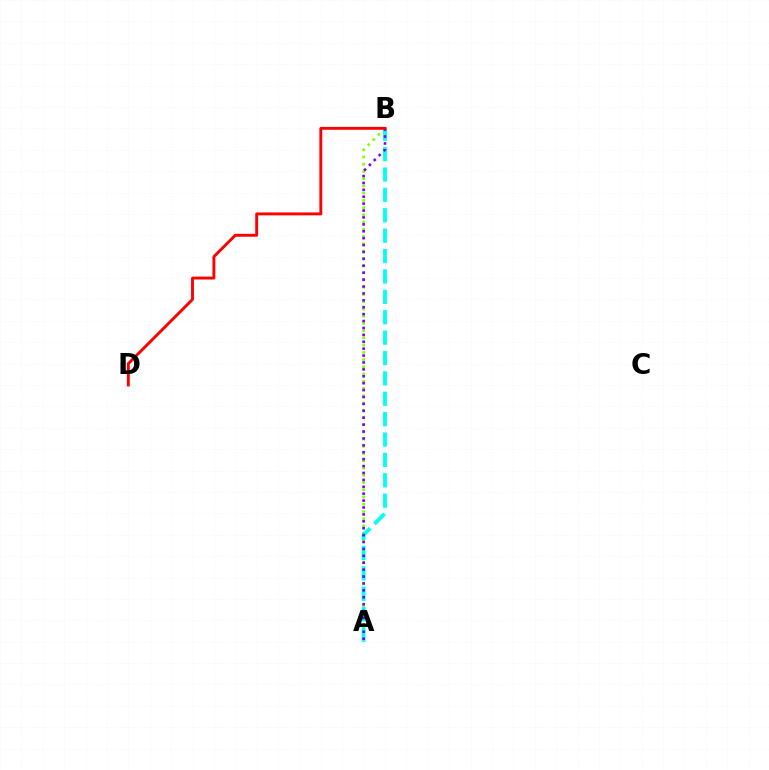{('A', 'B'): [{'color': '#84ff00', 'line_style': 'dotted', 'thickness': 1.97}, {'color': '#00fff6', 'line_style': 'dashed', 'thickness': 2.77}, {'color': '#7200ff', 'line_style': 'dotted', 'thickness': 1.88}], ('B', 'D'): [{'color': '#ff0000', 'line_style': 'solid', 'thickness': 2.09}]}